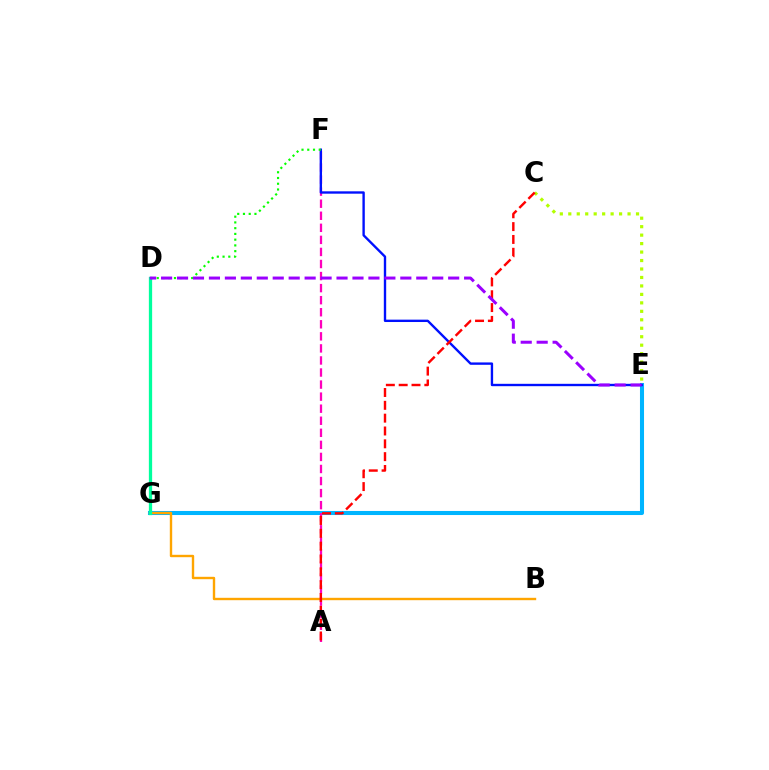{('E', 'G'): [{'color': '#00b5ff', 'line_style': 'solid', 'thickness': 2.92}], ('A', 'F'): [{'color': '#ff00bd', 'line_style': 'dashed', 'thickness': 1.64}], ('E', 'F'): [{'color': '#0010ff', 'line_style': 'solid', 'thickness': 1.71}], ('B', 'G'): [{'color': '#ffa500', 'line_style': 'solid', 'thickness': 1.72}], ('D', 'G'): [{'color': '#00ff9d', 'line_style': 'solid', 'thickness': 2.35}], ('C', 'E'): [{'color': '#b3ff00', 'line_style': 'dotted', 'thickness': 2.3}], ('A', 'C'): [{'color': '#ff0000', 'line_style': 'dashed', 'thickness': 1.74}], ('D', 'F'): [{'color': '#08ff00', 'line_style': 'dotted', 'thickness': 1.56}], ('D', 'E'): [{'color': '#9b00ff', 'line_style': 'dashed', 'thickness': 2.17}]}